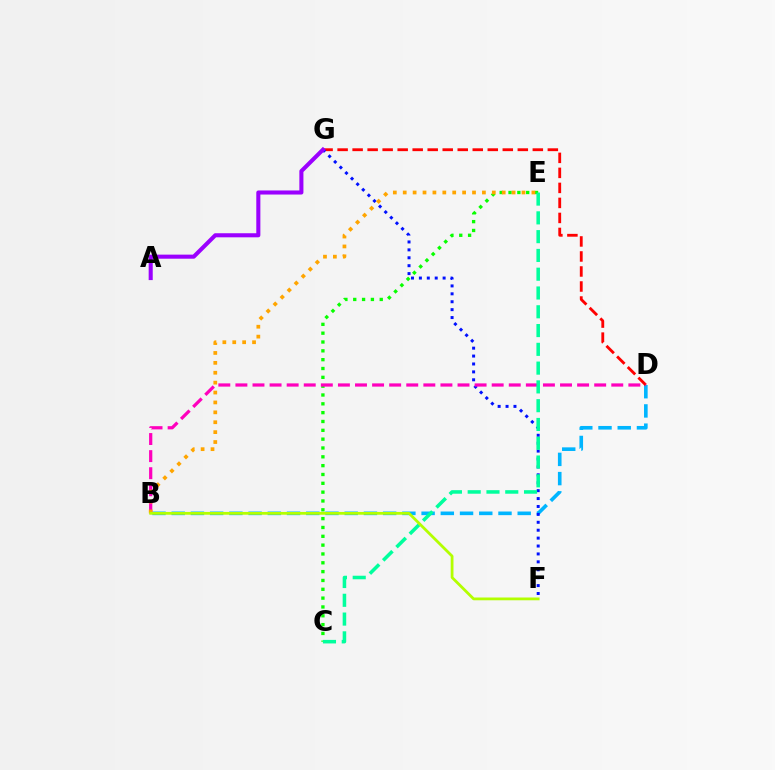{('B', 'D'): [{'color': '#00b5ff', 'line_style': 'dashed', 'thickness': 2.61}, {'color': '#ff00bd', 'line_style': 'dashed', 'thickness': 2.32}], ('D', 'G'): [{'color': '#ff0000', 'line_style': 'dashed', 'thickness': 2.04}], ('F', 'G'): [{'color': '#0010ff', 'line_style': 'dotted', 'thickness': 2.15}], ('C', 'E'): [{'color': '#08ff00', 'line_style': 'dotted', 'thickness': 2.4}, {'color': '#00ff9d', 'line_style': 'dashed', 'thickness': 2.55}], ('B', 'E'): [{'color': '#ffa500', 'line_style': 'dotted', 'thickness': 2.69}], ('A', 'G'): [{'color': '#9b00ff', 'line_style': 'solid', 'thickness': 2.93}], ('B', 'F'): [{'color': '#b3ff00', 'line_style': 'solid', 'thickness': 2.0}]}